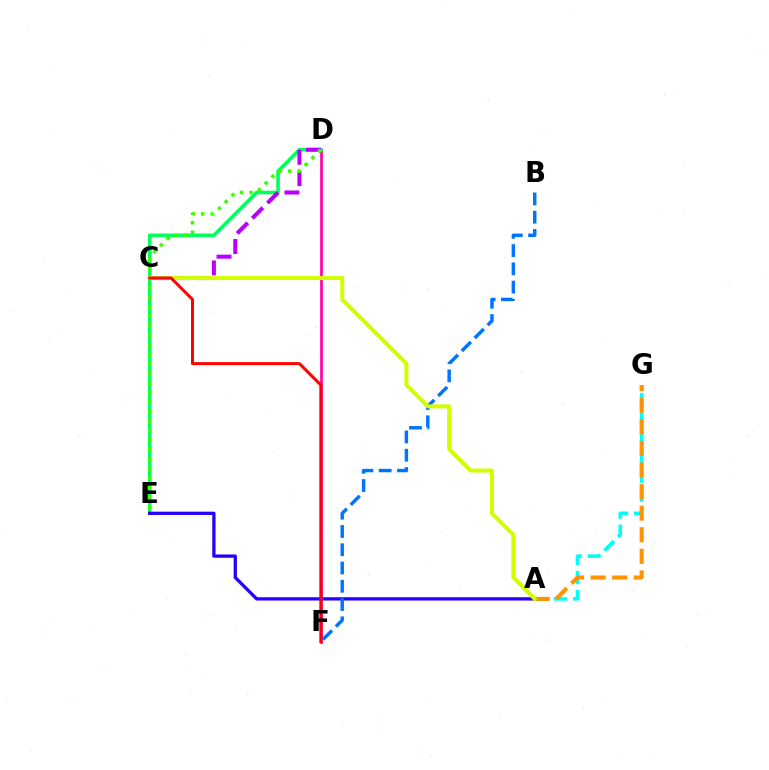{('A', 'G'): [{'color': '#00fff6', 'line_style': 'dashed', 'thickness': 2.6}, {'color': '#ff9400', 'line_style': 'dashed', 'thickness': 2.93}], ('D', 'F'): [{'color': '#ff00ac', 'line_style': 'solid', 'thickness': 1.94}], ('D', 'E'): [{'color': '#00ff5c', 'line_style': 'solid', 'thickness': 2.56}, {'color': '#3dff00', 'line_style': 'dotted', 'thickness': 2.59}], ('C', 'D'): [{'color': '#b900ff', 'line_style': 'dashed', 'thickness': 2.91}], ('A', 'E'): [{'color': '#2500ff', 'line_style': 'solid', 'thickness': 2.37}], ('B', 'F'): [{'color': '#0074ff', 'line_style': 'dashed', 'thickness': 2.48}], ('A', 'C'): [{'color': '#d1ff00', 'line_style': 'solid', 'thickness': 2.88}], ('C', 'F'): [{'color': '#ff0000', 'line_style': 'solid', 'thickness': 2.16}]}